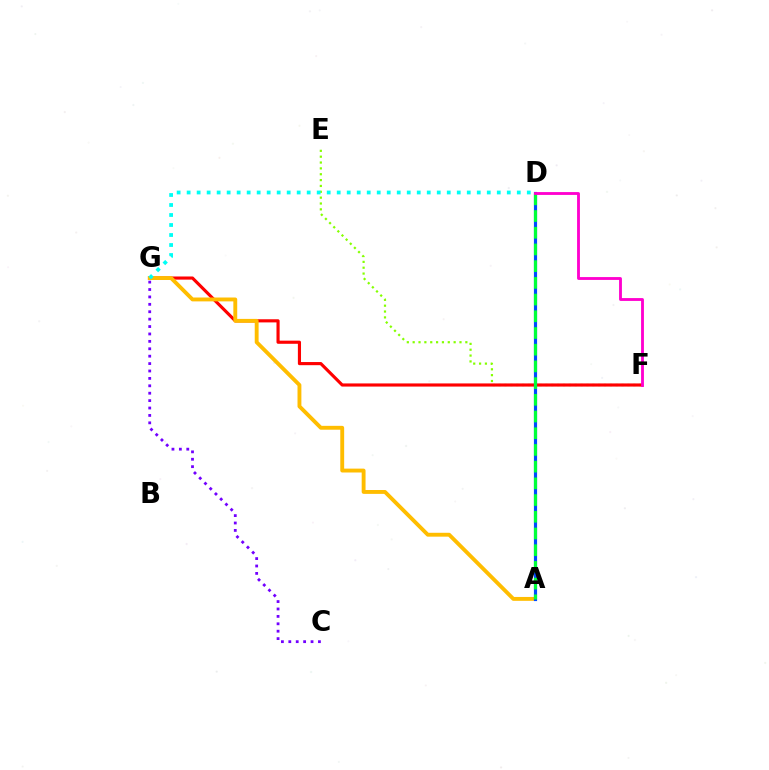{('E', 'F'): [{'color': '#84ff00', 'line_style': 'dotted', 'thickness': 1.59}], ('F', 'G'): [{'color': '#ff0000', 'line_style': 'solid', 'thickness': 2.26}], ('A', 'G'): [{'color': '#ffbd00', 'line_style': 'solid', 'thickness': 2.79}], ('A', 'D'): [{'color': '#004bff', 'line_style': 'solid', 'thickness': 2.28}, {'color': '#00ff39', 'line_style': 'dashed', 'thickness': 2.27}], ('C', 'G'): [{'color': '#7200ff', 'line_style': 'dotted', 'thickness': 2.01}], ('D', 'G'): [{'color': '#00fff6', 'line_style': 'dotted', 'thickness': 2.72}], ('D', 'F'): [{'color': '#ff00cf', 'line_style': 'solid', 'thickness': 2.05}]}